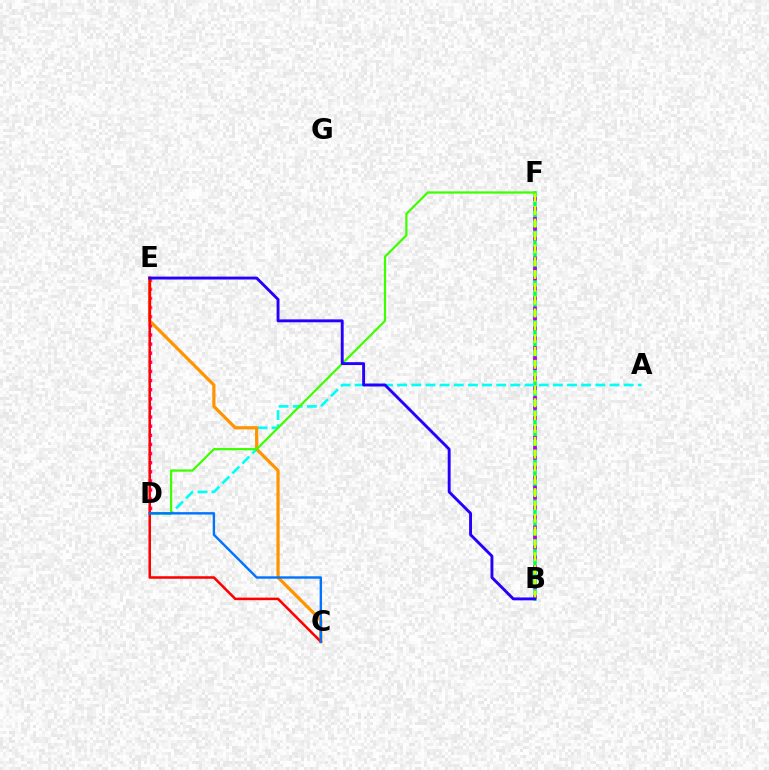{('B', 'F'): [{'color': '#00ff5c', 'line_style': 'solid', 'thickness': 2.56}, {'color': '#b900ff', 'line_style': 'dotted', 'thickness': 2.71}, {'color': '#d1ff00', 'line_style': 'dashed', 'thickness': 1.74}], ('A', 'D'): [{'color': '#00fff6', 'line_style': 'dashed', 'thickness': 1.92}], ('D', 'E'): [{'color': '#ff00ac', 'line_style': 'dotted', 'thickness': 2.48}], ('C', 'E'): [{'color': '#ff9400', 'line_style': 'solid', 'thickness': 2.3}, {'color': '#ff0000', 'line_style': 'solid', 'thickness': 1.83}], ('D', 'F'): [{'color': '#3dff00', 'line_style': 'solid', 'thickness': 1.61}], ('B', 'E'): [{'color': '#2500ff', 'line_style': 'solid', 'thickness': 2.09}], ('C', 'D'): [{'color': '#0074ff', 'line_style': 'solid', 'thickness': 1.73}]}